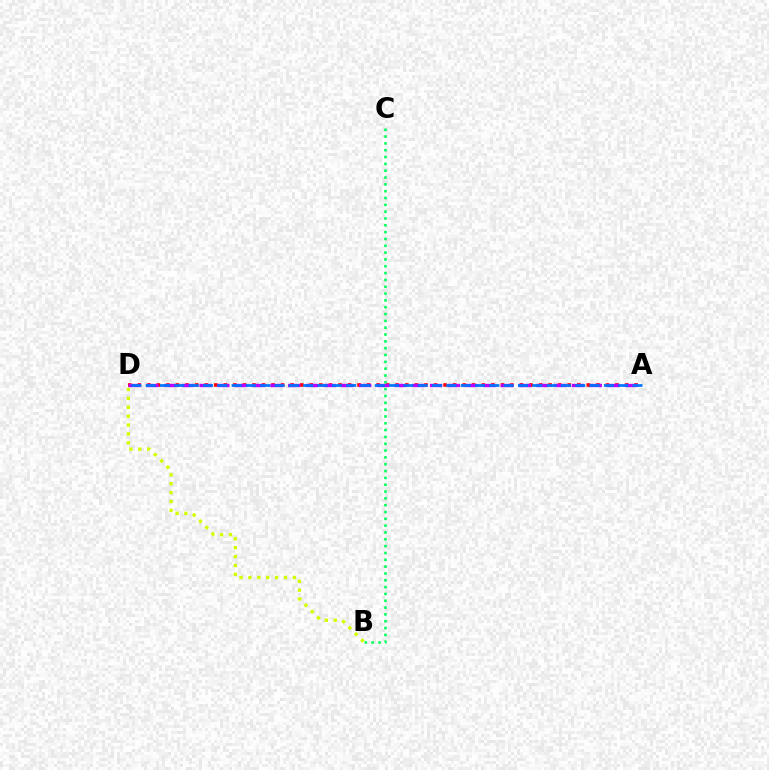{('B', 'D'): [{'color': '#d1ff00', 'line_style': 'dotted', 'thickness': 2.42}], ('A', 'D'): [{'color': '#ff0000', 'line_style': 'dotted', 'thickness': 2.6}, {'color': '#b900ff', 'line_style': 'dashed', 'thickness': 2.41}, {'color': '#0074ff', 'line_style': 'dashed', 'thickness': 1.95}], ('B', 'C'): [{'color': '#00ff5c', 'line_style': 'dotted', 'thickness': 1.85}]}